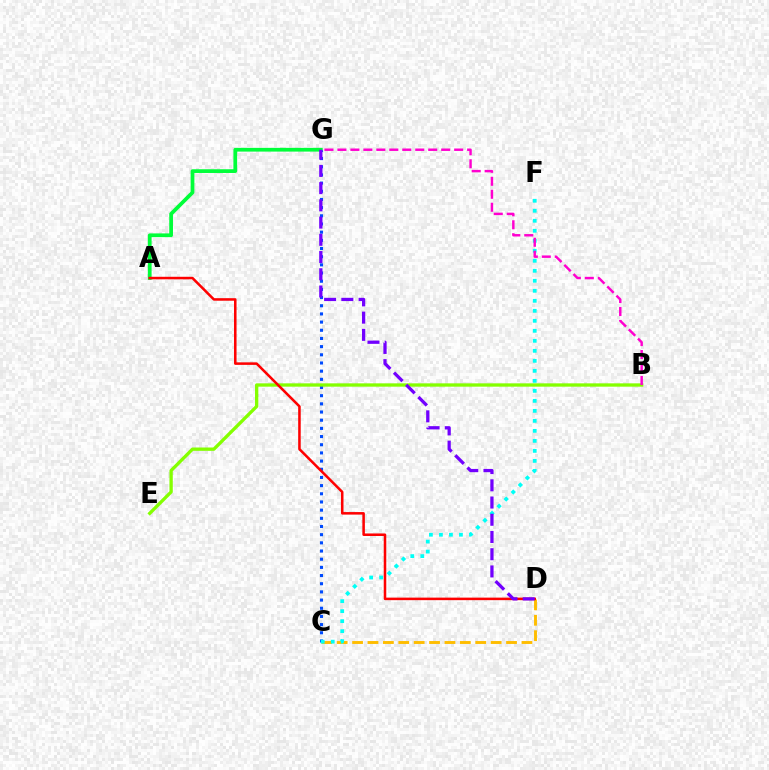{('A', 'G'): [{'color': '#00ff39', 'line_style': 'solid', 'thickness': 2.69}], ('C', 'D'): [{'color': '#ffbd00', 'line_style': 'dashed', 'thickness': 2.09}], ('C', 'G'): [{'color': '#004bff', 'line_style': 'dotted', 'thickness': 2.22}], ('B', 'E'): [{'color': '#84ff00', 'line_style': 'solid', 'thickness': 2.39}], ('C', 'F'): [{'color': '#00fff6', 'line_style': 'dotted', 'thickness': 2.72}], ('A', 'D'): [{'color': '#ff0000', 'line_style': 'solid', 'thickness': 1.82}], ('B', 'G'): [{'color': '#ff00cf', 'line_style': 'dashed', 'thickness': 1.76}], ('D', 'G'): [{'color': '#7200ff', 'line_style': 'dashed', 'thickness': 2.34}]}